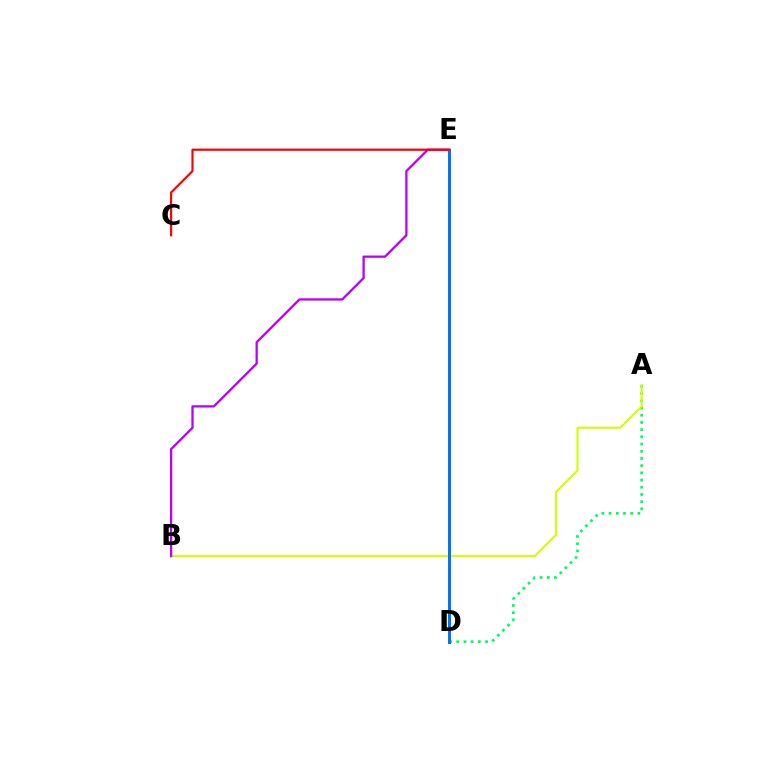{('A', 'D'): [{'color': '#00ff5c', 'line_style': 'dotted', 'thickness': 1.96}], ('A', 'B'): [{'color': '#d1ff00', 'line_style': 'solid', 'thickness': 1.51}], ('B', 'E'): [{'color': '#b900ff', 'line_style': 'solid', 'thickness': 1.65}], ('D', 'E'): [{'color': '#0074ff', 'line_style': 'solid', 'thickness': 2.17}], ('C', 'E'): [{'color': '#ff0000', 'line_style': 'solid', 'thickness': 1.56}]}